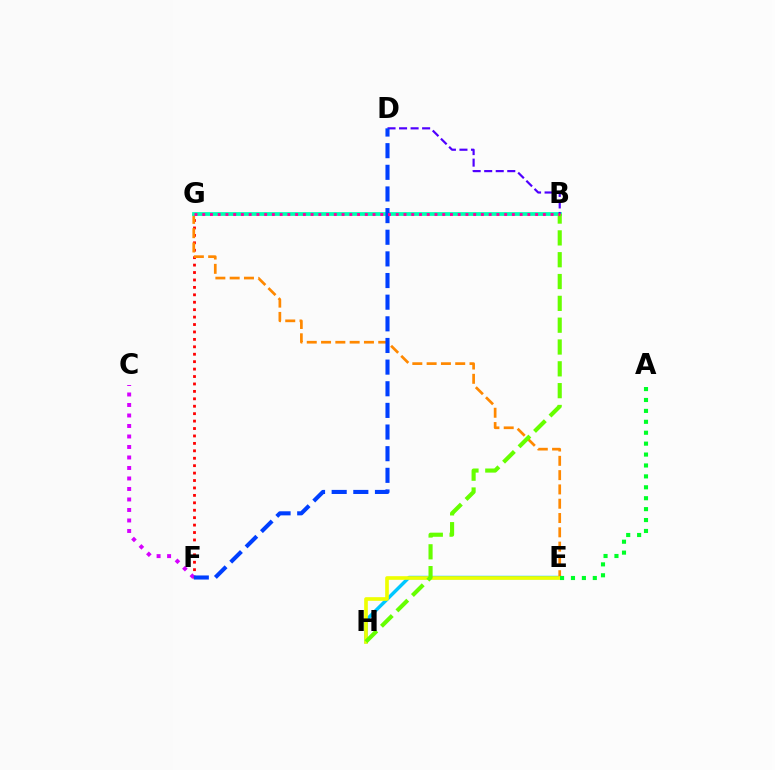{('F', 'G'): [{'color': '#ff0000', 'line_style': 'dotted', 'thickness': 2.02}], ('E', 'H'): [{'color': '#00c7ff', 'line_style': 'solid', 'thickness': 2.46}, {'color': '#eeff00', 'line_style': 'solid', 'thickness': 2.63}], ('E', 'G'): [{'color': '#ff8800', 'line_style': 'dashed', 'thickness': 1.94}], ('C', 'F'): [{'color': '#d600ff', 'line_style': 'dotted', 'thickness': 2.85}], ('B', 'G'): [{'color': '#00ffaf', 'line_style': 'solid', 'thickness': 2.7}, {'color': '#ff00a0', 'line_style': 'dotted', 'thickness': 2.1}], ('B', 'D'): [{'color': '#4f00ff', 'line_style': 'dashed', 'thickness': 1.57}], ('B', 'H'): [{'color': '#66ff00', 'line_style': 'dashed', 'thickness': 2.96}], ('D', 'F'): [{'color': '#003fff', 'line_style': 'dashed', 'thickness': 2.94}], ('A', 'E'): [{'color': '#00ff27', 'line_style': 'dotted', 'thickness': 2.97}]}